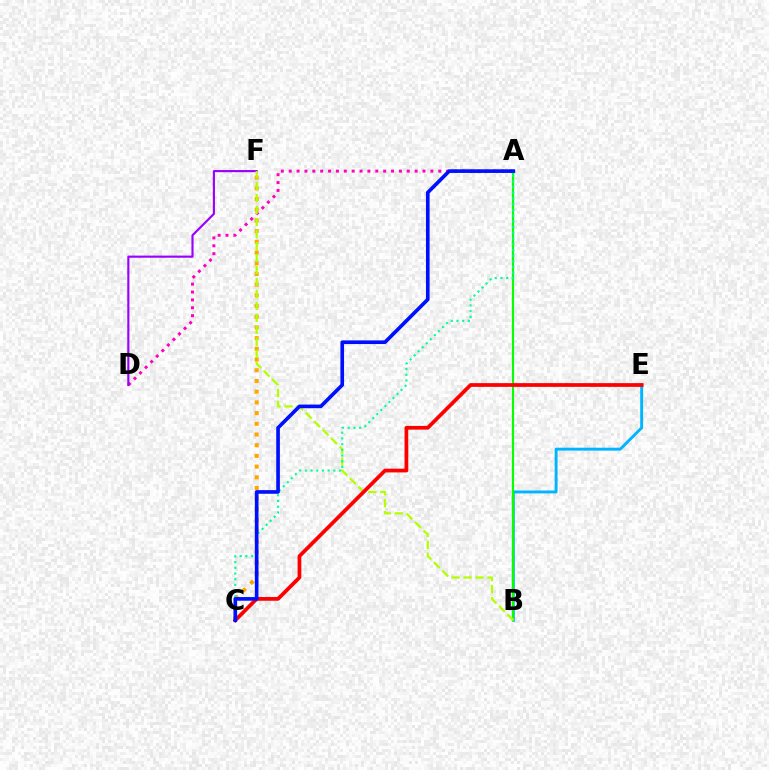{('B', 'E'): [{'color': '#00b5ff', 'line_style': 'solid', 'thickness': 2.1}], ('A', 'D'): [{'color': '#ff00bd', 'line_style': 'dotted', 'thickness': 2.14}], ('A', 'B'): [{'color': '#08ff00', 'line_style': 'solid', 'thickness': 1.56}], ('D', 'F'): [{'color': '#9b00ff', 'line_style': 'solid', 'thickness': 1.54}], ('C', 'F'): [{'color': '#ffa500', 'line_style': 'dotted', 'thickness': 2.91}], ('B', 'F'): [{'color': '#b3ff00', 'line_style': 'dashed', 'thickness': 1.63}], ('A', 'C'): [{'color': '#00ff9d', 'line_style': 'dotted', 'thickness': 1.55}, {'color': '#0010ff', 'line_style': 'solid', 'thickness': 2.63}], ('C', 'E'): [{'color': '#ff0000', 'line_style': 'solid', 'thickness': 2.69}]}